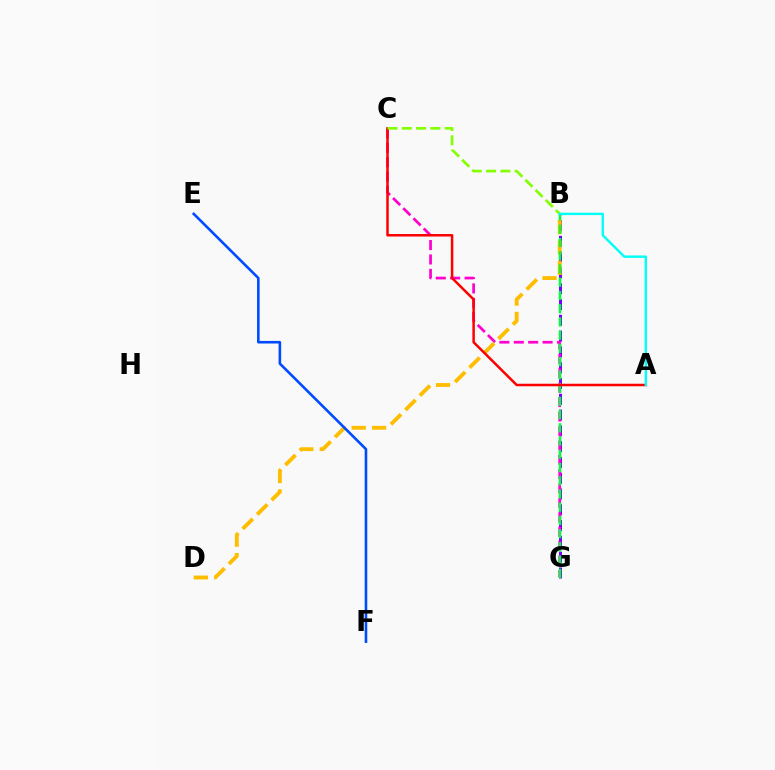{('B', 'G'): [{'color': '#7200ff', 'line_style': 'dashed', 'thickness': 2.15}, {'color': '#00ff39', 'line_style': 'dashed', 'thickness': 1.8}], ('C', 'G'): [{'color': '#ff00cf', 'line_style': 'dashed', 'thickness': 1.96}], ('B', 'D'): [{'color': '#ffbd00', 'line_style': 'dashed', 'thickness': 2.77}], ('A', 'C'): [{'color': '#ff0000', 'line_style': 'solid', 'thickness': 1.8}], ('B', 'C'): [{'color': '#84ff00', 'line_style': 'dashed', 'thickness': 1.94}], ('E', 'F'): [{'color': '#004bff', 'line_style': 'solid', 'thickness': 1.88}], ('A', 'B'): [{'color': '#00fff6', 'line_style': 'solid', 'thickness': 1.73}]}